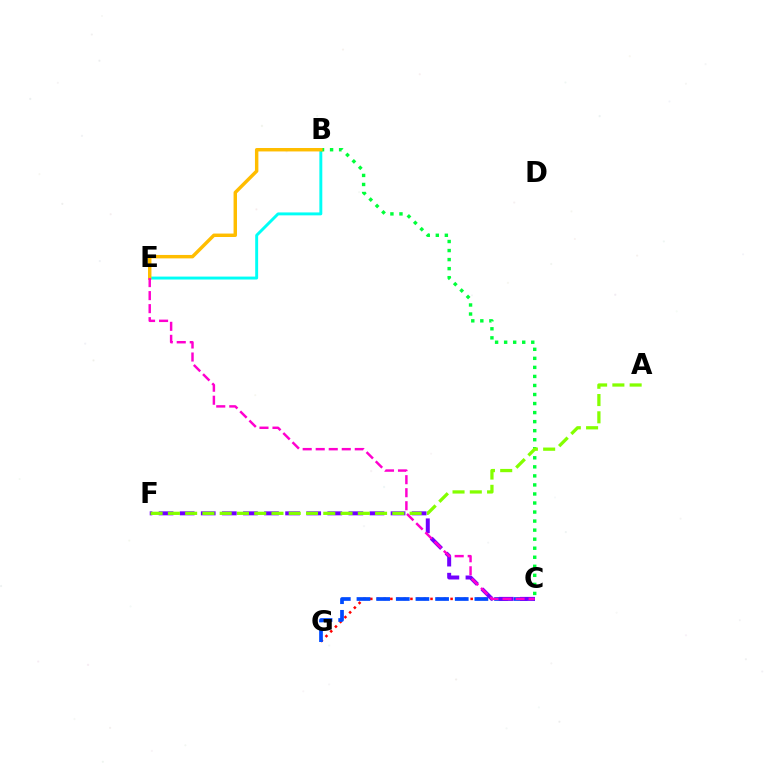{('C', 'G'): [{'color': '#ff0000', 'line_style': 'dotted', 'thickness': 1.82}, {'color': '#004bff', 'line_style': 'dashed', 'thickness': 2.67}], ('B', 'E'): [{'color': '#00fff6', 'line_style': 'solid', 'thickness': 2.11}, {'color': '#ffbd00', 'line_style': 'solid', 'thickness': 2.47}], ('B', 'C'): [{'color': '#00ff39', 'line_style': 'dotted', 'thickness': 2.46}], ('C', 'F'): [{'color': '#7200ff', 'line_style': 'dashed', 'thickness': 2.87}], ('A', 'F'): [{'color': '#84ff00', 'line_style': 'dashed', 'thickness': 2.35}], ('C', 'E'): [{'color': '#ff00cf', 'line_style': 'dashed', 'thickness': 1.77}]}